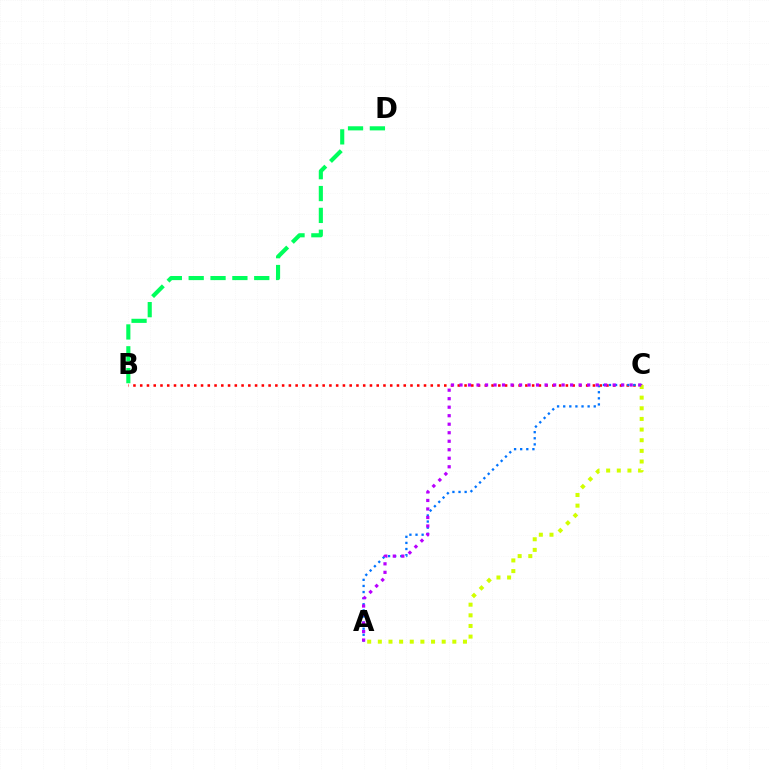{('B', 'C'): [{'color': '#ff0000', 'line_style': 'dotted', 'thickness': 1.84}], ('A', 'C'): [{'color': '#0074ff', 'line_style': 'dotted', 'thickness': 1.66}, {'color': '#d1ff00', 'line_style': 'dotted', 'thickness': 2.89}, {'color': '#b900ff', 'line_style': 'dotted', 'thickness': 2.31}], ('B', 'D'): [{'color': '#00ff5c', 'line_style': 'dashed', 'thickness': 2.97}]}